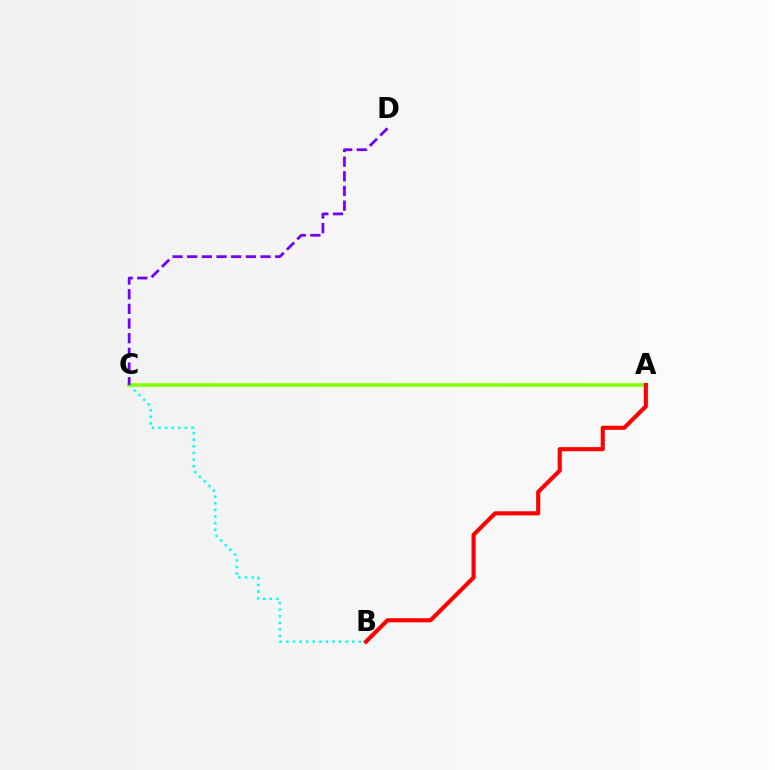{('B', 'C'): [{'color': '#00fff6', 'line_style': 'dotted', 'thickness': 1.79}], ('A', 'C'): [{'color': '#84ff00', 'line_style': 'solid', 'thickness': 2.57}], ('A', 'B'): [{'color': '#ff0000', 'line_style': 'solid', 'thickness': 2.97}], ('C', 'D'): [{'color': '#7200ff', 'line_style': 'dashed', 'thickness': 1.99}]}